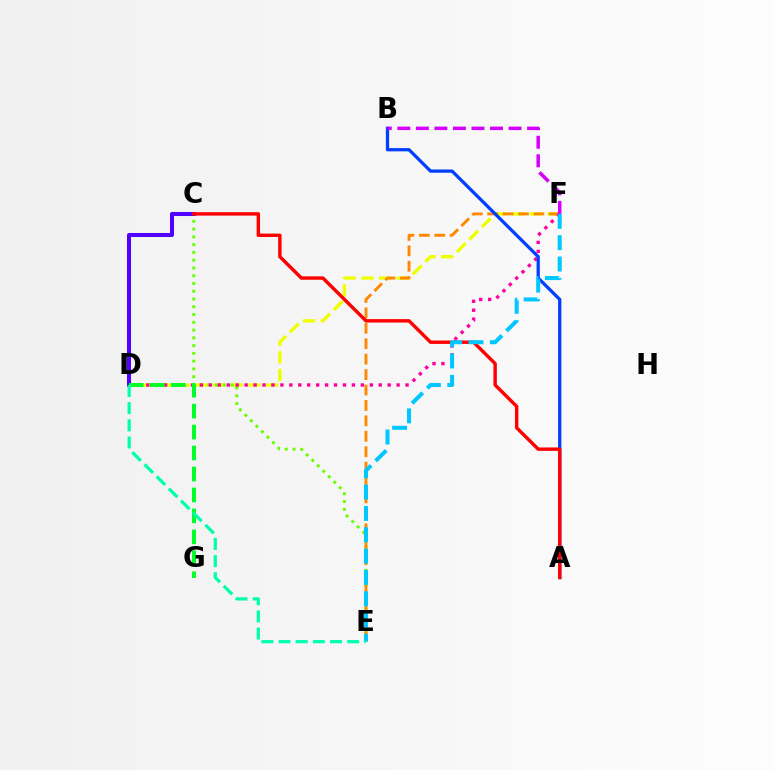{('D', 'F'): [{'color': '#eeff00', 'line_style': 'dashed', 'thickness': 2.41}, {'color': '#ff00a0', 'line_style': 'dotted', 'thickness': 2.43}], ('C', 'E'): [{'color': '#66ff00', 'line_style': 'dotted', 'thickness': 2.11}], ('E', 'F'): [{'color': '#ff8800', 'line_style': 'dashed', 'thickness': 2.1}, {'color': '#00c7ff', 'line_style': 'dashed', 'thickness': 2.9}], ('C', 'D'): [{'color': '#4f00ff', 'line_style': 'solid', 'thickness': 2.91}], ('A', 'B'): [{'color': '#003fff', 'line_style': 'solid', 'thickness': 2.35}], ('A', 'C'): [{'color': '#ff0000', 'line_style': 'solid', 'thickness': 2.46}], ('D', 'G'): [{'color': '#00ff27', 'line_style': 'dashed', 'thickness': 2.85}], ('B', 'F'): [{'color': '#d600ff', 'line_style': 'dashed', 'thickness': 2.52}], ('D', 'E'): [{'color': '#00ffaf', 'line_style': 'dashed', 'thickness': 2.33}]}